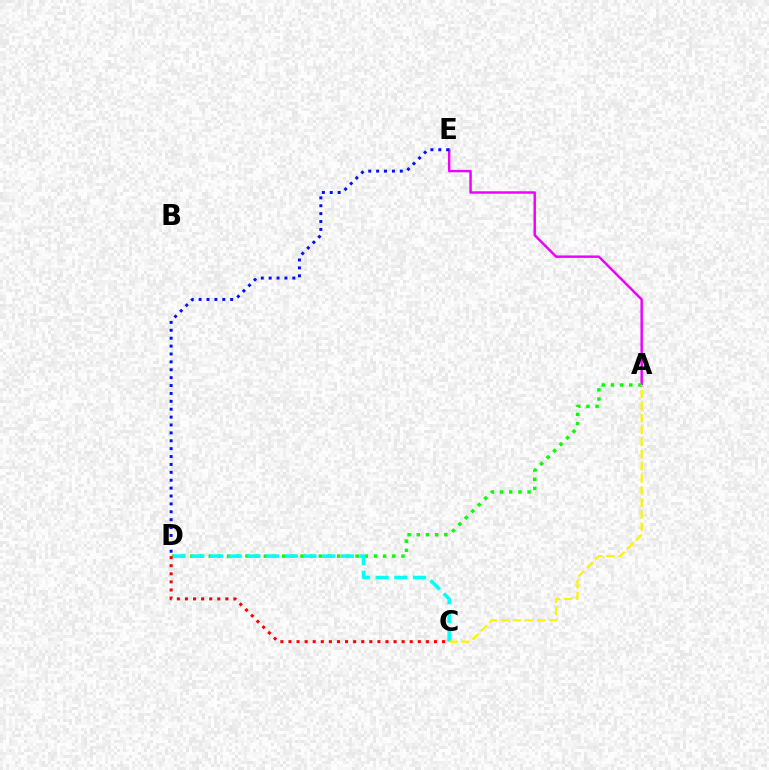{('A', 'E'): [{'color': '#ee00ff', 'line_style': 'solid', 'thickness': 1.76}], ('A', 'D'): [{'color': '#08ff00', 'line_style': 'dotted', 'thickness': 2.49}], ('C', 'D'): [{'color': '#00fff6', 'line_style': 'dashed', 'thickness': 2.54}, {'color': '#ff0000', 'line_style': 'dotted', 'thickness': 2.2}], ('D', 'E'): [{'color': '#0010ff', 'line_style': 'dotted', 'thickness': 2.14}], ('A', 'C'): [{'color': '#fcf500', 'line_style': 'dashed', 'thickness': 1.64}]}